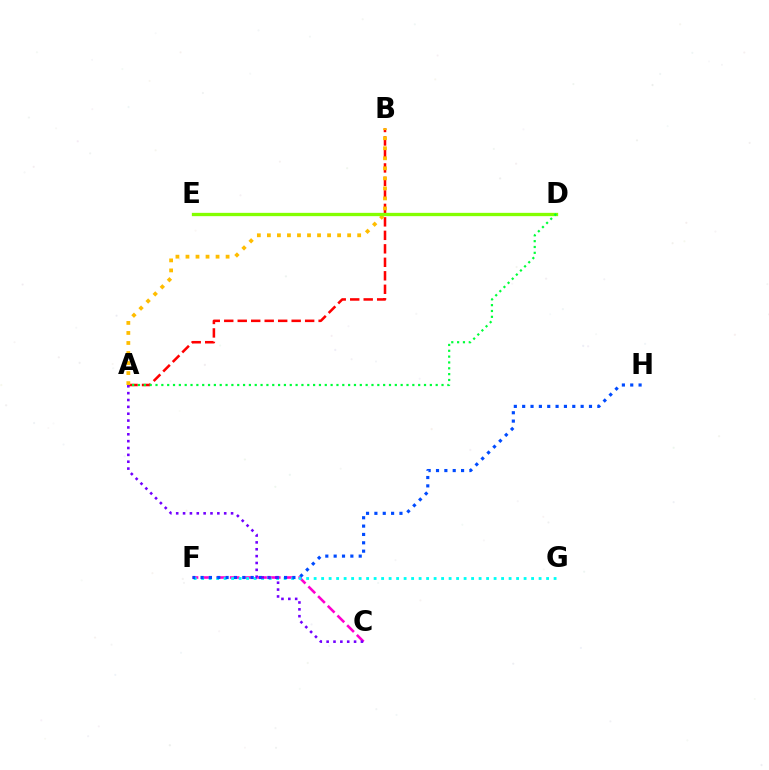{('C', 'F'): [{'color': '#ff00cf', 'line_style': 'dashed', 'thickness': 1.86}], ('F', 'G'): [{'color': '#00fff6', 'line_style': 'dotted', 'thickness': 2.04}], ('A', 'B'): [{'color': '#ff0000', 'line_style': 'dashed', 'thickness': 1.83}, {'color': '#ffbd00', 'line_style': 'dotted', 'thickness': 2.73}], ('F', 'H'): [{'color': '#004bff', 'line_style': 'dotted', 'thickness': 2.27}], ('A', 'C'): [{'color': '#7200ff', 'line_style': 'dotted', 'thickness': 1.86}], ('D', 'E'): [{'color': '#84ff00', 'line_style': 'solid', 'thickness': 2.38}], ('A', 'D'): [{'color': '#00ff39', 'line_style': 'dotted', 'thickness': 1.59}]}